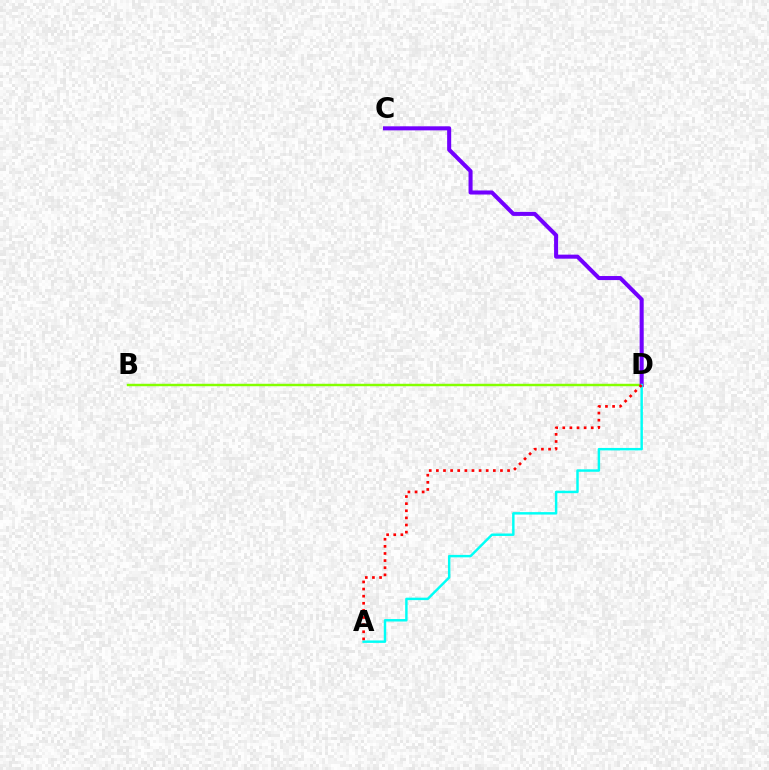{('B', 'D'): [{'color': '#84ff00', 'line_style': 'solid', 'thickness': 1.76}], ('C', 'D'): [{'color': '#7200ff', 'line_style': 'solid', 'thickness': 2.92}], ('A', 'D'): [{'color': '#00fff6', 'line_style': 'solid', 'thickness': 1.76}, {'color': '#ff0000', 'line_style': 'dotted', 'thickness': 1.93}]}